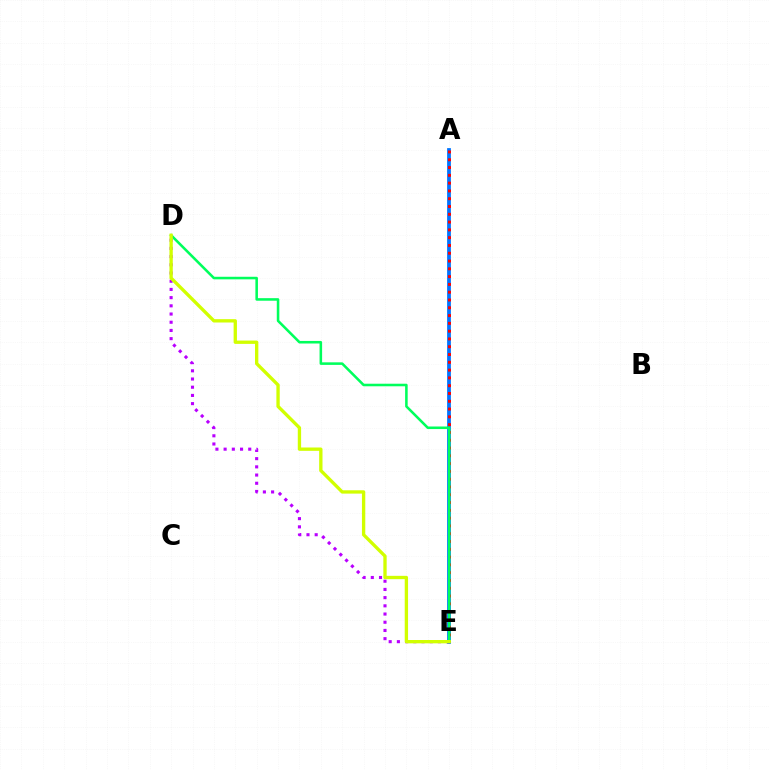{('A', 'E'): [{'color': '#0074ff', 'line_style': 'solid', 'thickness': 2.71}, {'color': '#ff0000', 'line_style': 'dotted', 'thickness': 2.12}], ('D', 'E'): [{'color': '#b900ff', 'line_style': 'dotted', 'thickness': 2.23}, {'color': '#00ff5c', 'line_style': 'solid', 'thickness': 1.84}, {'color': '#d1ff00', 'line_style': 'solid', 'thickness': 2.4}]}